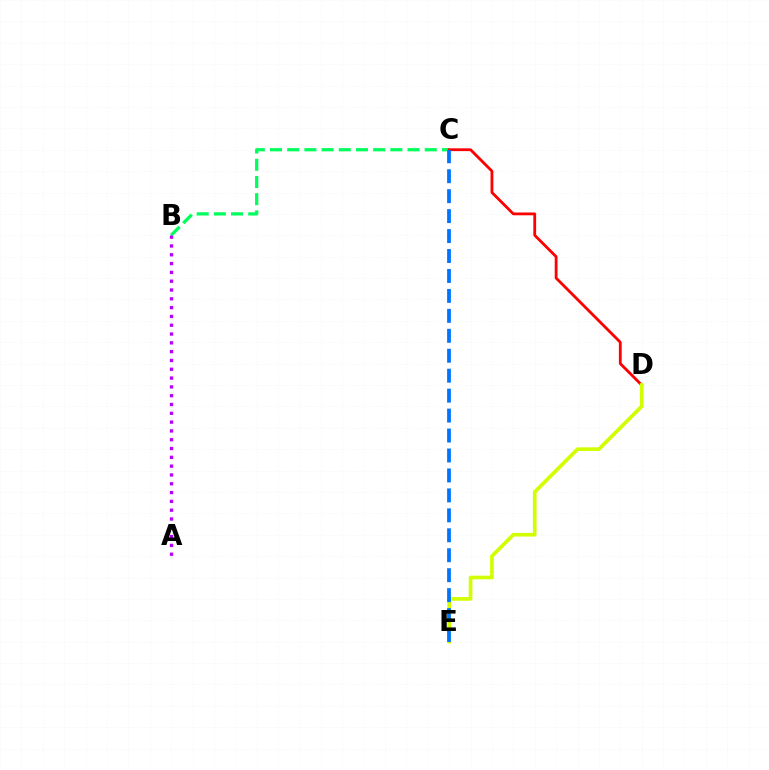{('B', 'C'): [{'color': '#00ff5c', 'line_style': 'dashed', 'thickness': 2.34}], ('C', 'D'): [{'color': '#ff0000', 'line_style': 'solid', 'thickness': 2.02}], ('A', 'B'): [{'color': '#b900ff', 'line_style': 'dotted', 'thickness': 2.39}], ('D', 'E'): [{'color': '#d1ff00', 'line_style': 'solid', 'thickness': 2.64}], ('C', 'E'): [{'color': '#0074ff', 'line_style': 'dashed', 'thickness': 2.71}]}